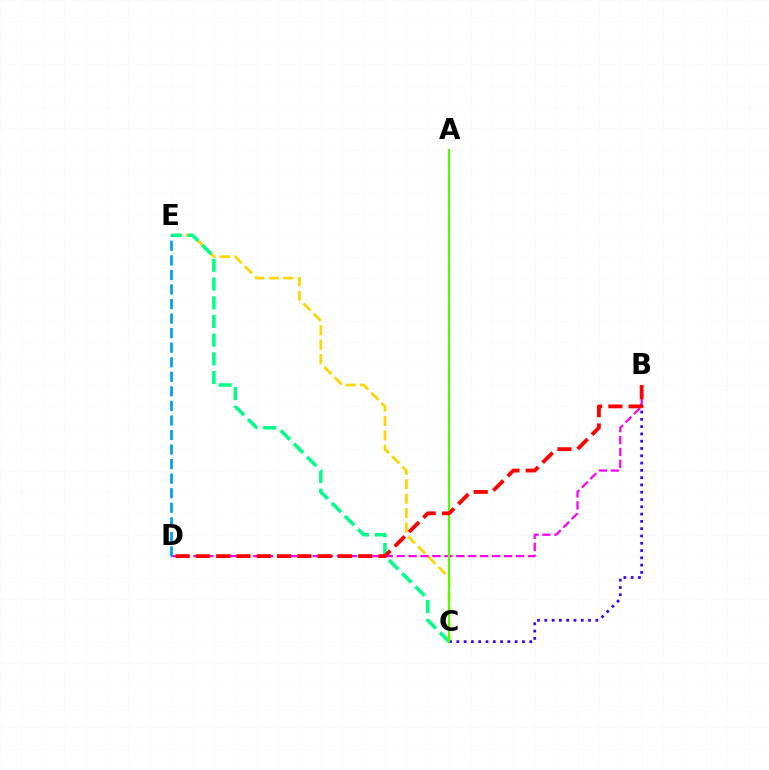{('C', 'E'): [{'color': '#ffd500', 'line_style': 'dashed', 'thickness': 1.96}, {'color': '#00ff86', 'line_style': 'dashed', 'thickness': 2.54}], ('B', 'C'): [{'color': '#3700ff', 'line_style': 'dotted', 'thickness': 1.98}], ('B', 'D'): [{'color': '#ff00ed', 'line_style': 'dashed', 'thickness': 1.62}, {'color': '#ff0000', 'line_style': 'dashed', 'thickness': 2.76}], ('A', 'C'): [{'color': '#4fff00', 'line_style': 'solid', 'thickness': 1.53}], ('D', 'E'): [{'color': '#009eff', 'line_style': 'dashed', 'thickness': 1.98}]}